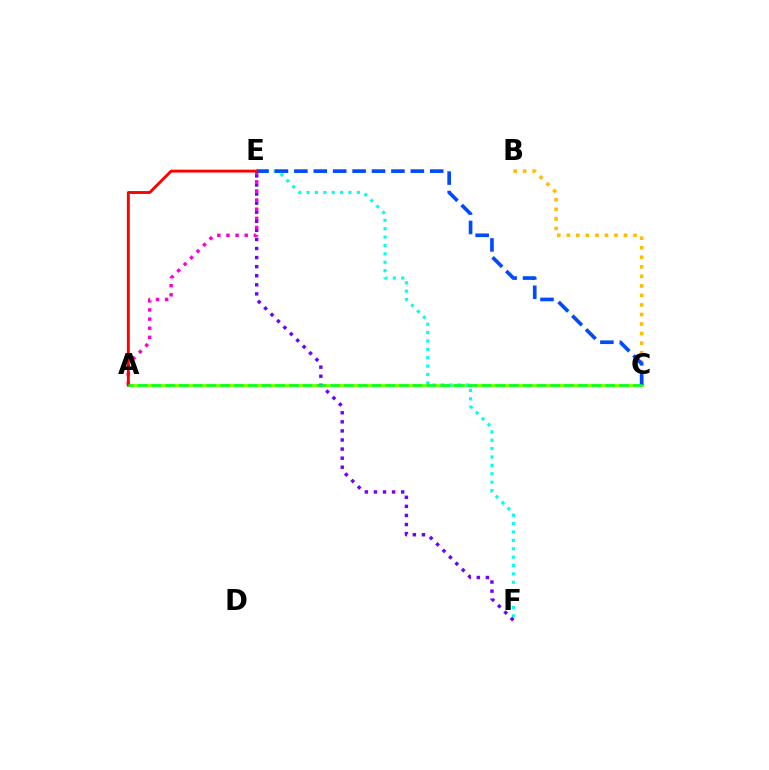{('A', 'C'): [{'color': '#84ff00', 'line_style': 'solid', 'thickness': 2.31}, {'color': '#00ff39', 'line_style': 'dashed', 'thickness': 1.87}], ('E', 'F'): [{'color': '#00fff6', 'line_style': 'dotted', 'thickness': 2.28}, {'color': '#7200ff', 'line_style': 'dotted', 'thickness': 2.47}], ('A', 'E'): [{'color': '#ff00cf', 'line_style': 'dotted', 'thickness': 2.48}, {'color': '#ff0000', 'line_style': 'solid', 'thickness': 2.08}], ('B', 'C'): [{'color': '#ffbd00', 'line_style': 'dotted', 'thickness': 2.59}], ('C', 'E'): [{'color': '#004bff', 'line_style': 'dashed', 'thickness': 2.64}]}